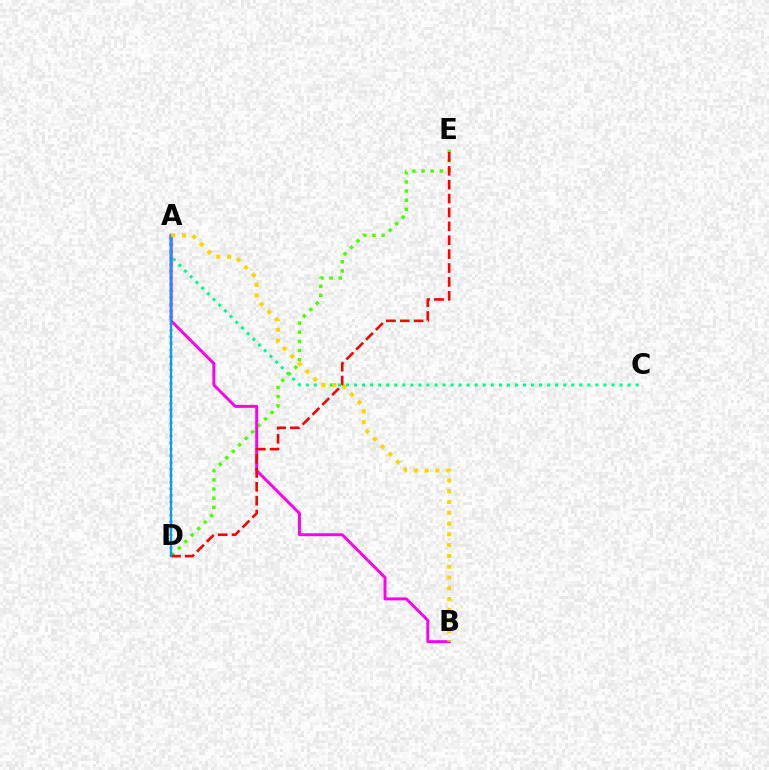{('A', 'C'): [{'color': '#00ff86', 'line_style': 'dotted', 'thickness': 2.19}], ('D', 'E'): [{'color': '#4fff00', 'line_style': 'dotted', 'thickness': 2.49}, {'color': '#ff0000', 'line_style': 'dashed', 'thickness': 1.89}], ('A', 'B'): [{'color': '#ff00ed', 'line_style': 'solid', 'thickness': 2.11}, {'color': '#ffd500', 'line_style': 'dotted', 'thickness': 2.93}], ('A', 'D'): [{'color': '#3700ff', 'line_style': 'dotted', 'thickness': 1.79}, {'color': '#009eff', 'line_style': 'solid', 'thickness': 1.61}]}